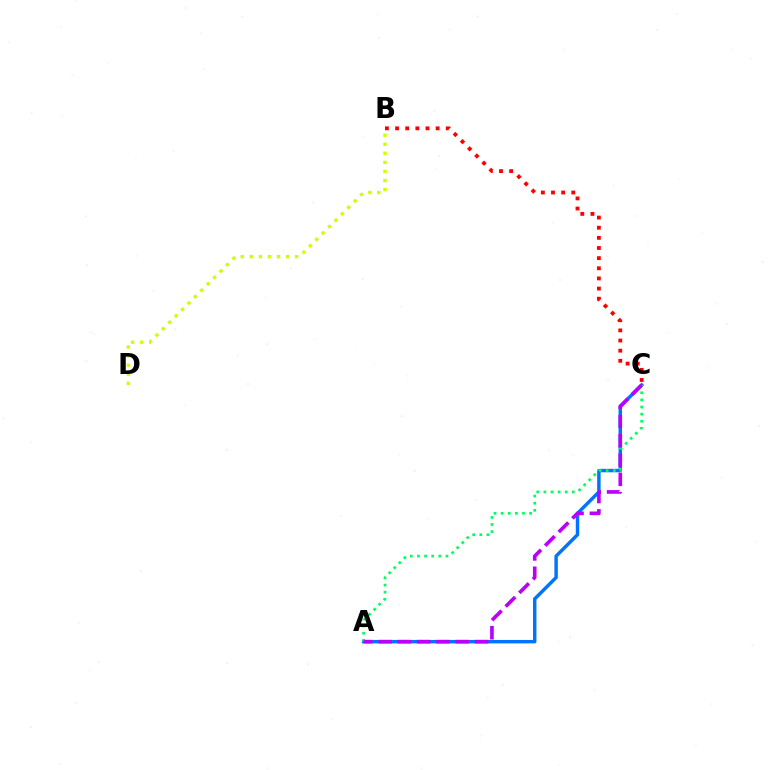{('B', 'D'): [{'color': '#d1ff00', 'line_style': 'dotted', 'thickness': 2.46}], ('A', 'C'): [{'color': '#0074ff', 'line_style': 'solid', 'thickness': 2.48}, {'color': '#00ff5c', 'line_style': 'dotted', 'thickness': 1.94}, {'color': '#b900ff', 'line_style': 'dashed', 'thickness': 2.62}], ('B', 'C'): [{'color': '#ff0000', 'line_style': 'dotted', 'thickness': 2.75}]}